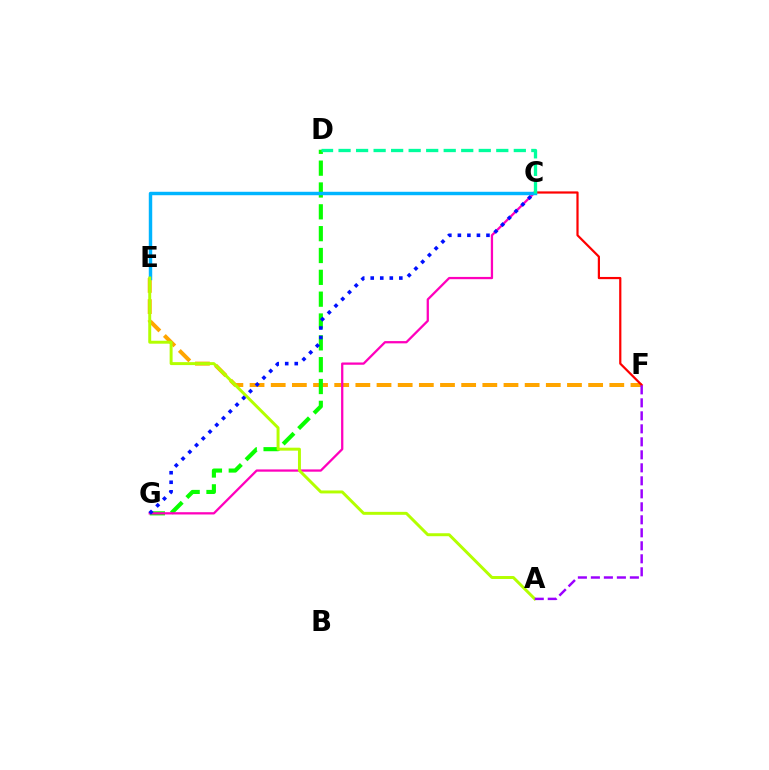{('E', 'F'): [{'color': '#ffa500', 'line_style': 'dashed', 'thickness': 2.87}], ('D', 'G'): [{'color': '#08ff00', 'line_style': 'dashed', 'thickness': 2.97}], ('C', 'G'): [{'color': '#ff00bd', 'line_style': 'solid', 'thickness': 1.64}, {'color': '#0010ff', 'line_style': 'dotted', 'thickness': 2.59}], ('C', 'F'): [{'color': '#ff0000', 'line_style': 'solid', 'thickness': 1.59}], ('C', 'E'): [{'color': '#00b5ff', 'line_style': 'solid', 'thickness': 2.48}], ('A', 'E'): [{'color': '#b3ff00', 'line_style': 'solid', 'thickness': 2.13}], ('A', 'F'): [{'color': '#9b00ff', 'line_style': 'dashed', 'thickness': 1.77}], ('C', 'D'): [{'color': '#00ff9d', 'line_style': 'dashed', 'thickness': 2.38}]}